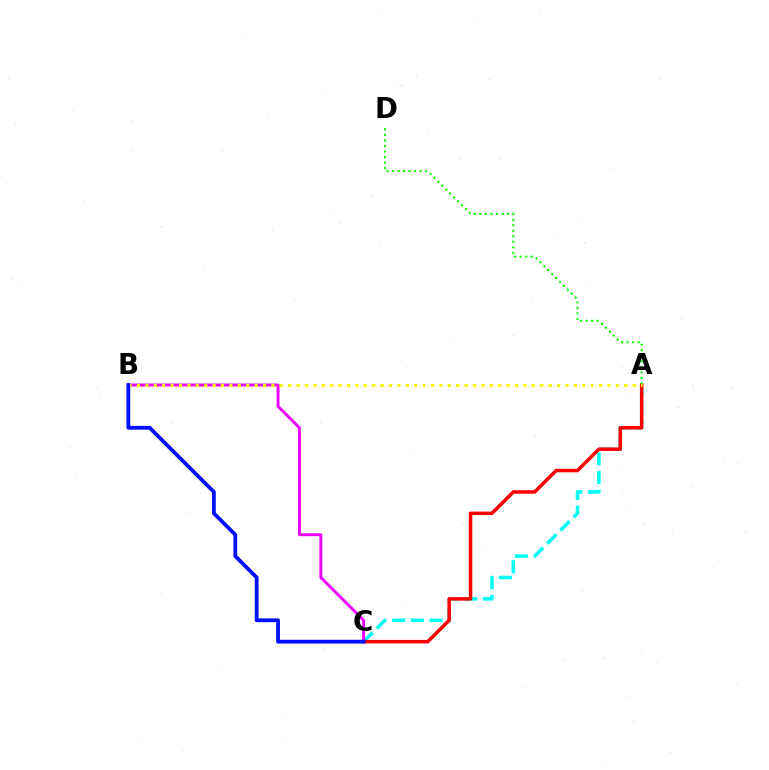{('A', 'C'): [{'color': '#00fff6', 'line_style': 'dashed', 'thickness': 2.54}, {'color': '#ff0000', 'line_style': 'solid', 'thickness': 2.52}], ('A', 'D'): [{'color': '#08ff00', 'line_style': 'dotted', 'thickness': 1.5}], ('B', 'C'): [{'color': '#ee00ff', 'line_style': 'solid', 'thickness': 2.11}, {'color': '#0010ff', 'line_style': 'solid', 'thickness': 2.73}], ('A', 'B'): [{'color': '#fcf500', 'line_style': 'dotted', 'thickness': 2.28}]}